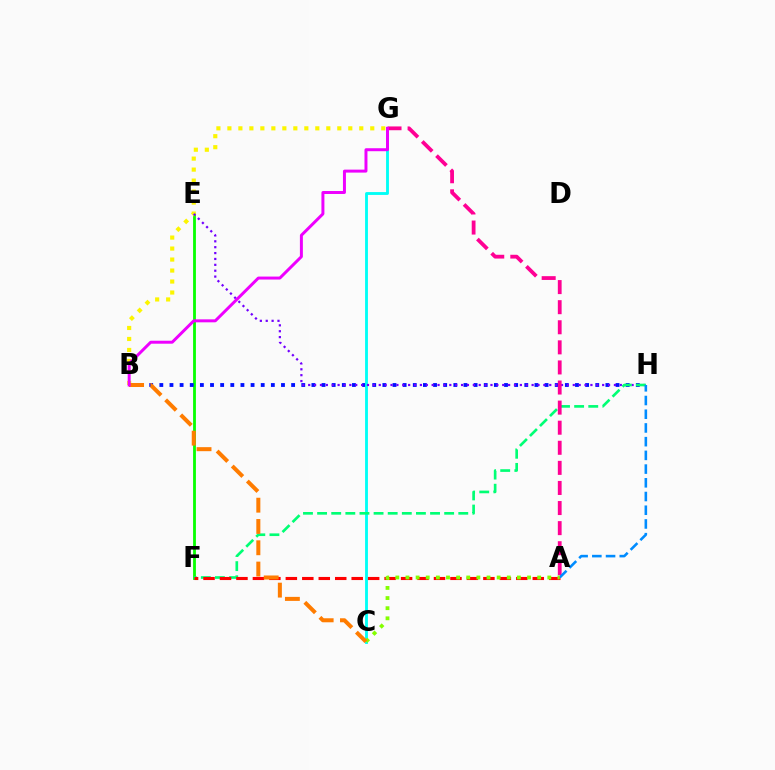{('E', 'F'): [{'color': '#08ff00', 'line_style': 'solid', 'thickness': 2.03}], ('B', 'H'): [{'color': '#0010ff', 'line_style': 'dotted', 'thickness': 2.75}], ('C', 'G'): [{'color': '#00fff6', 'line_style': 'solid', 'thickness': 2.06}], ('B', 'G'): [{'color': '#fcf500', 'line_style': 'dotted', 'thickness': 2.99}, {'color': '#ee00ff', 'line_style': 'solid', 'thickness': 2.14}], ('E', 'H'): [{'color': '#7200ff', 'line_style': 'dotted', 'thickness': 1.6}], ('F', 'H'): [{'color': '#00ff74', 'line_style': 'dashed', 'thickness': 1.92}], ('A', 'G'): [{'color': '#ff0094', 'line_style': 'dashed', 'thickness': 2.73}], ('A', 'F'): [{'color': '#ff0000', 'line_style': 'dashed', 'thickness': 2.24}], ('A', 'H'): [{'color': '#008cff', 'line_style': 'dashed', 'thickness': 1.86}], ('A', 'C'): [{'color': '#84ff00', 'line_style': 'dotted', 'thickness': 2.75}], ('B', 'C'): [{'color': '#ff7c00', 'line_style': 'dashed', 'thickness': 2.89}]}